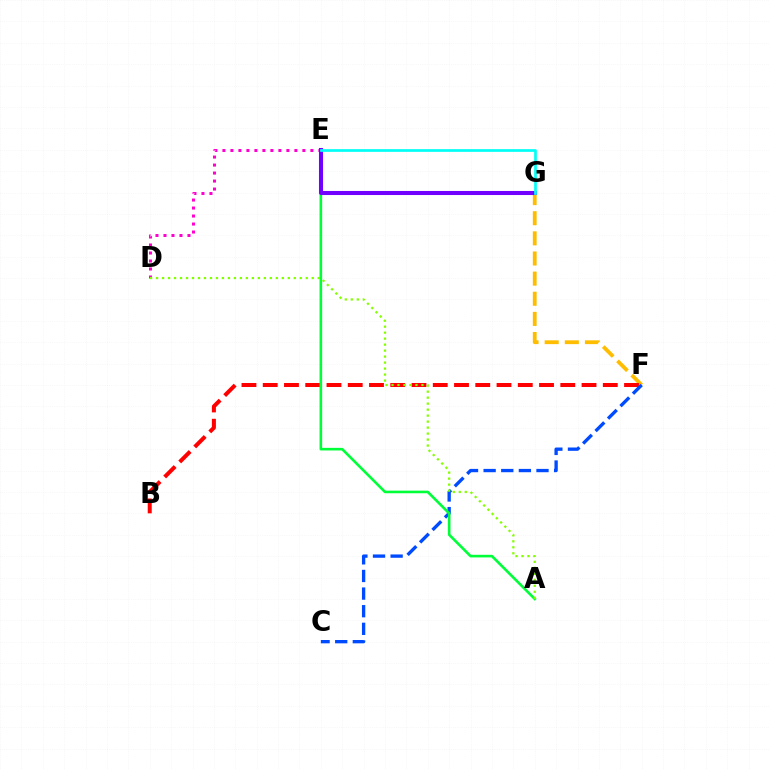{('F', 'G'): [{'color': '#ffbd00', 'line_style': 'dashed', 'thickness': 2.74}], ('B', 'F'): [{'color': '#ff0000', 'line_style': 'dashed', 'thickness': 2.89}], ('C', 'F'): [{'color': '#004bff', 'line_style': 'dashed', 'thickness': 2.39}], ('A', 'E'): [{'color': '#00ff39', 'line_style': 'solid', 'thickness': 1.89}], ('D', 'E'): [{'color': '#ff00cf', 'line_style': 'dotted', 'thickness': 2.17}], ('E', 'G'): [{'color': '#7200ff', 'line_style': 'solid', 'thickness': 2.92}, {'color': '#00fff6', 'line_style': 'solid', 'thickness': 1.94}], ('A', 'D'): [{'color': '#84ff00', 'line_style': 'dotted', 'thickness': 1.63}]}